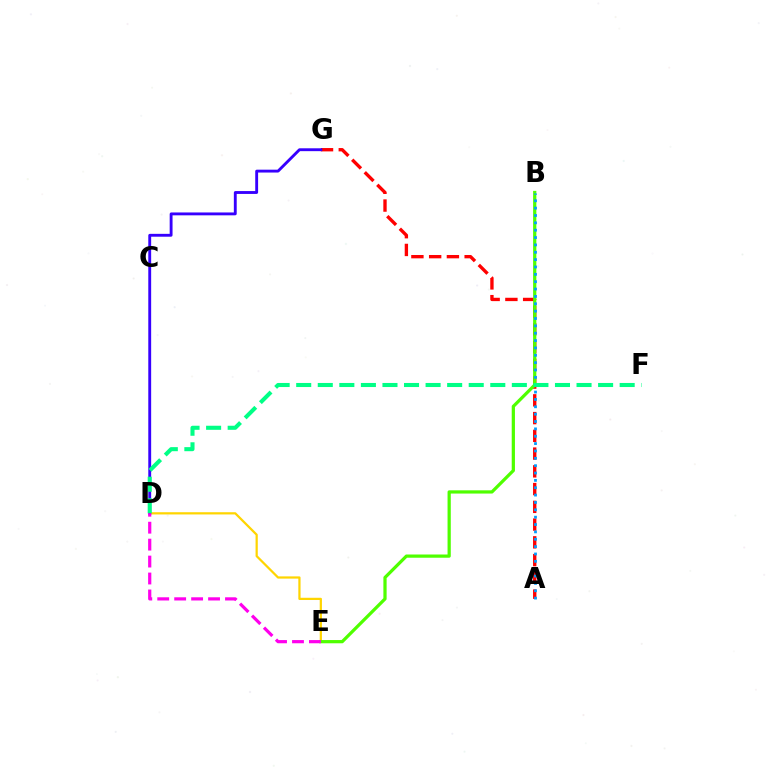{('A', 'G'): [{'color': '#ff0000', 'line_style': 'dashed', 'thickness': 2.41}], ('D', 'E'): [{'color': '#ffd500', 'line_style': 'solid', 'thickness': 1.61}, {'color': '#ff00ed', 'line_style': 'dashed', 'thickness': 2.3}], ('B', 'E'): [{'color': '#4fff00', 'line_style': 'solid', 'thickness': 2.33}], ('D', 'G'): [{'color': '#3700ff', 'line_style': 'solid', 'thickness': 2.06}], ('A', 'B'): [{'color': '#009eff', 'line_style': 'dotted', 'thickness': 2.0}], ('D', 'F'): [{'color': '#00ff86', 'line_style': 'dashed', 'thickness': 2.93}]}